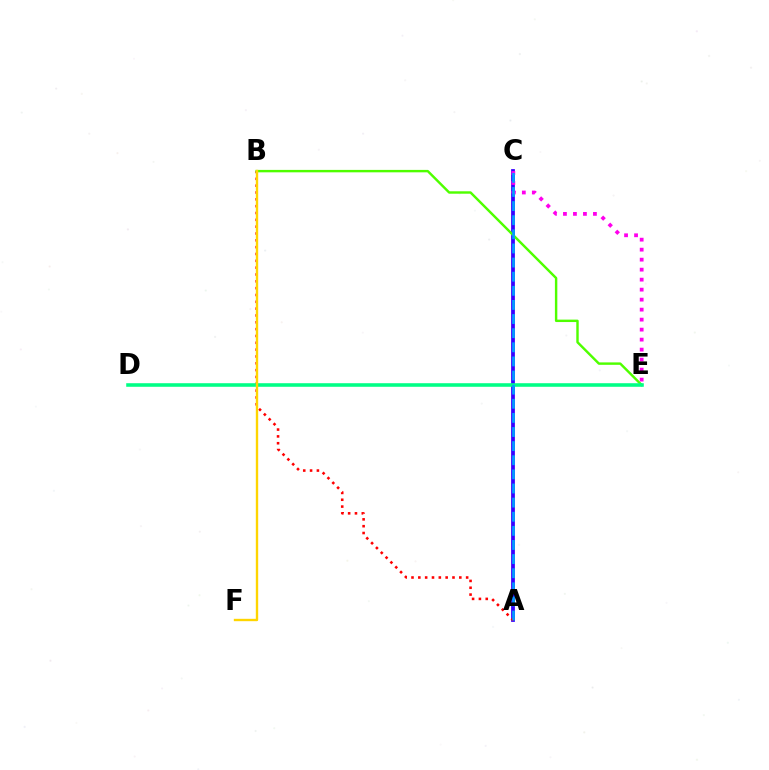{('A', 'C'): [{'color': '#3700ff', 'line_style': 'solid', 'thickness': 2.71}, {'color': '#009eff', 'line_style': 'dashed', 'thickness': 1.92}], ('A', 'B'): [{'color': '#ff0000', 'line_style': 'dotted', 'thickness': 1.86}], ('B', 'E'): [{'color': '#4fff00', 'line_style': 'solid', 'thickness': 1.75}], ('D', 'E'): [{'color': '#00ff86', 'line_style': 'solid', 'thickness': 2.57}], ('C', 'E'): [{'color': '#ff00ed', 'line_style': 'dotted', 'thickness': 2.72}], ('B', 'F'): [{'color': '#ffd500', 'line_style': 'solid', 'thickness': 1.71}]}